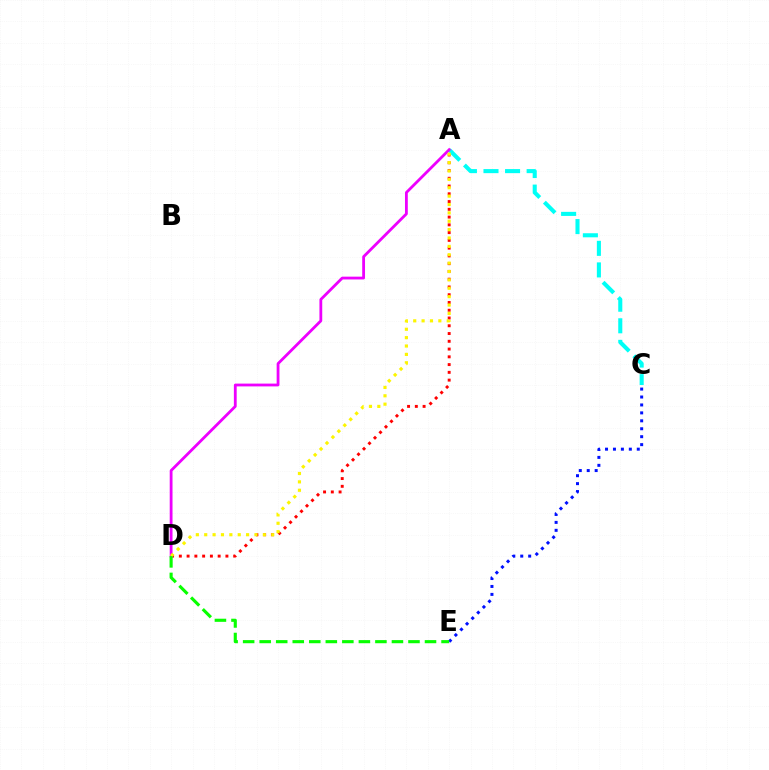{('A', 'D'): [{'color': '#ff0000', 'line_style': 'dotted', 'thickness': 2.11}, {'color': '#ee00ff', 'line_style': 'solid', 'thickness': 2.02}, {'color': '#fcf500', 'line_style': 'dotted', 'thickness': 2.28}], ('A', 'C'): [{'color': '#00fff6', 'line_style': 'dashed', 'thickness': 2.93}], ('C', 'E'): [{'color': '#0010ff', 'line_style': 'dotted', 'thickness': 2.16}], ('D', 'E'): [{'color': '#08ff00', 'line_style': 'dashed', 'thickness': 2.25}]}